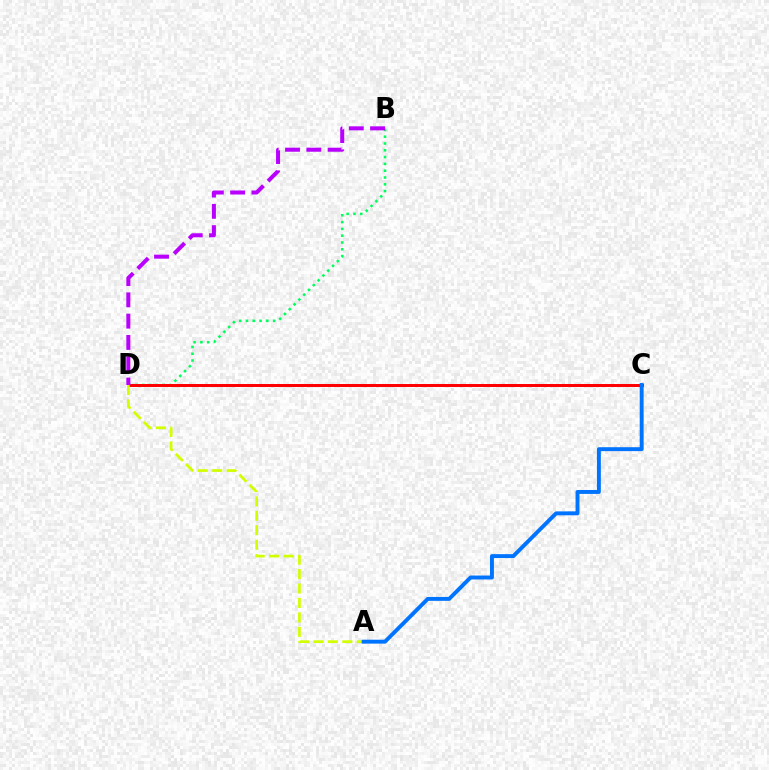{('B', 'D'): [{'color': '#00ff5c', 'line_style': 'dotted', 'thickness': 1.85}, {'color': '#b900ff', 'line_style': 'dashed', 'thickness': 2.89}], ('C', 'D'): [{'color': '#ff0000', 'line_style': 'solid', 'thickness': 2.14}], ('A', 'D'): [{'color': '#d1ff00', 'line_style': 'dashed', 'thickness': 1.96}], ('A', 'C'): [{'color': '#0074ff', 'line_style': 'solid', 'thickness': 2.82}]}